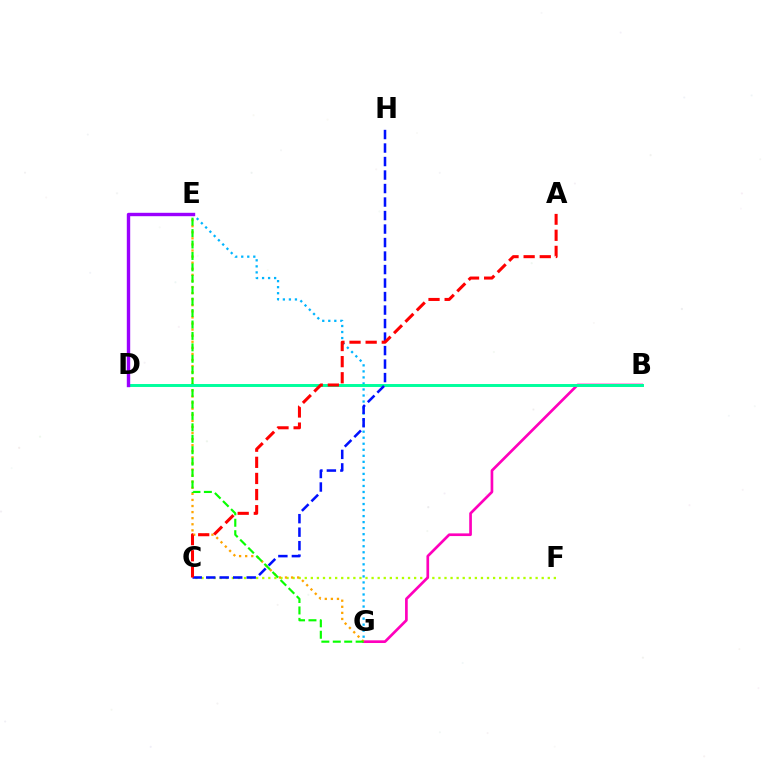{('C', 'F'): [{'color': '#b3ff00', 'line_style': 'dotted', 'thickness': 1.65}], ('E', 'G'): [{'color': '#00b5ff', 'line_style': 'dotted', 'thickness': 1.64}, {'color': '#ffa500', 'line_style': 'dotted', 'thickness': 1.65}, {'color': '#08ff00', 'line_style': 'dashed', 'thickness': 1.55}], ('B', 'G'): [{'color': '#ff00bd', 'line_style': 'solid', 'thickness': 1.93}], ('B', 'D'): [{'color': '#00ff9d', 'line_style': 'solid', 'thickness': 2.13}], ('C', 'H'): [{'color': '#0010ff', 'line_style': 'dashed', 'thickness': 1.83}], ('A', 'C'): [{'color': '#ff0000', 'line_style': 'dashed', 'thickness': 2.19}], ('D', 'E'): [{'color': '#9b00ff', 'line_style': 'solid', 'thickness': 2.44}]}